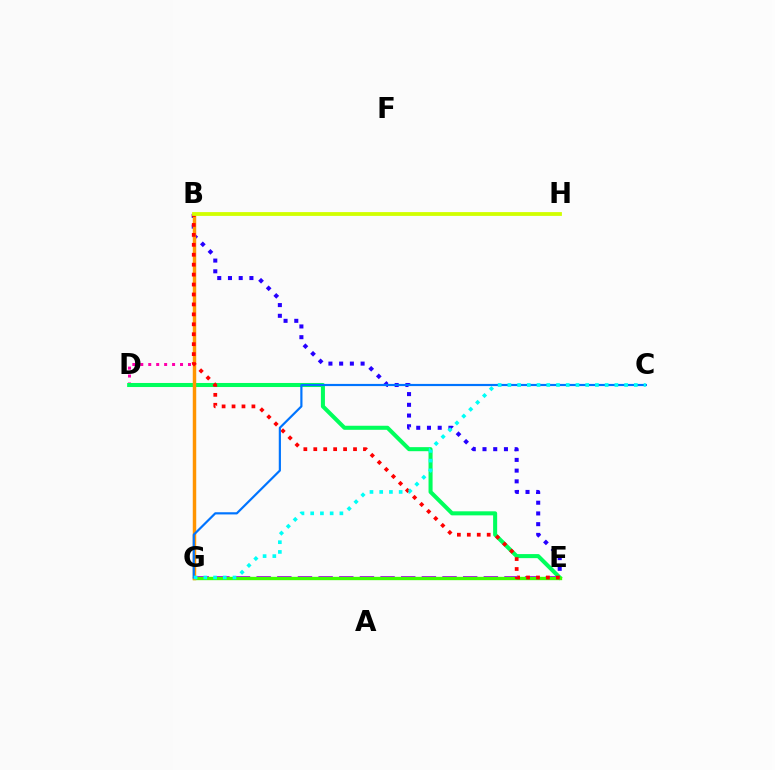{('B', 'D'): [{'color': '#ff00ac', 'line_style': 'dotted', 'thickness': 2.16}], ('D', 'E'): [{'color': '#00ff5c', 'line_style': 'solid', 'thickness': 2.92}], ('B', 'E'): [{'color': '#2500ff', 'line_style': 'dotted', 'thickness': 2.91}, {'color': '#ff0000', 'line_style': 'dotted', 'thickness': 2.7}], ('E', 'G'): [{'color': '#b900ff', 'line_style': 'dashed', 'thickness': 2.81}, {'color': '#3dff00', 'line_style': 'solid', 'thickness': 2.4}], ('B', 'G'): [{'color': '#ff9400', 'line_style': 'solid', 'thickness': 2.49}], ('C', 'G'): [{'color': '#0074ff', 'line_style': 'solid', 'thickness': 1.57}, {'color': '#00fff6', 'line_style': 'dotted', 'thickness': 2.64}], ('B', 'H'): [{'color': '#d1ff00', 'line_style': 'solid', 'thickness': 2.74}]}